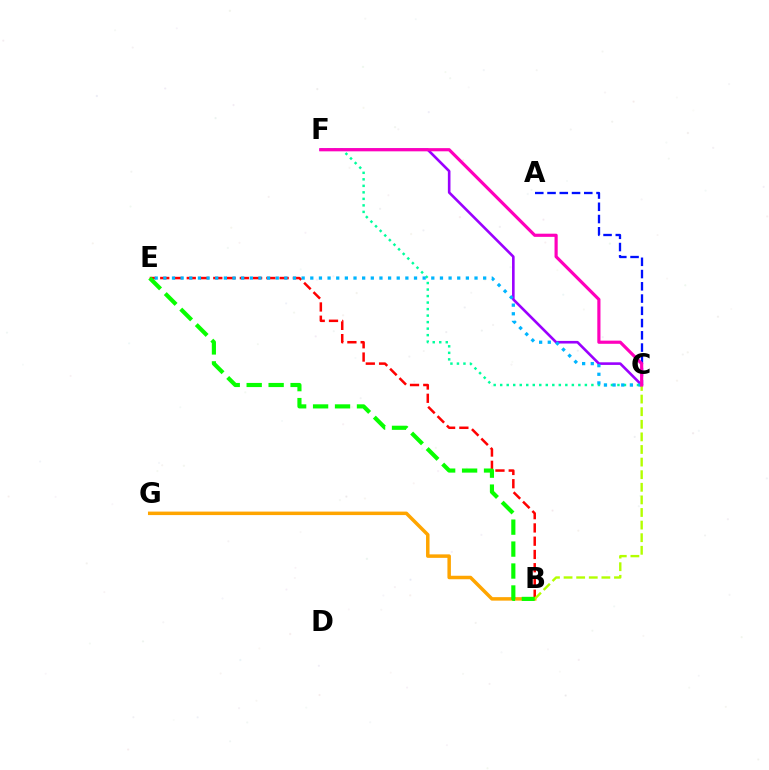{('B', 'E'): [{'color': '#ff0000', 'line_style': 'dashed', 'thickness': 1.8}, {'color': '#08ff00', 'line_style': 'dashed', 'thickness': 2.98}], ('C', 'F'): [{'color': '#00ff9d', 'line_style': 'dotted', 'thickness': 1.77}, {'color': '#9b00ff', 'line_style': 'solid', 'thickness': 1.88}, {'color': '#ff00bd', 'line_style': 'solid', 'thickness': 2.28}], ('C', 'E'): [{'color': '#00b5ff', 'line_style': 'dotted', 'thickness': 2.35}], ('B', 'G'): [{'color': '#ffa500', 'line_style': 'solid', 'thickness': 2.51}], ('B', 'C'): [{'color': '#b3ff00', 'line_style': 'dashed', 'thickness': 1.71}], ('A', 'C'): [{'color': '#0010ff', 'line_style': 'dashed', 'thickness': 1.66}]}